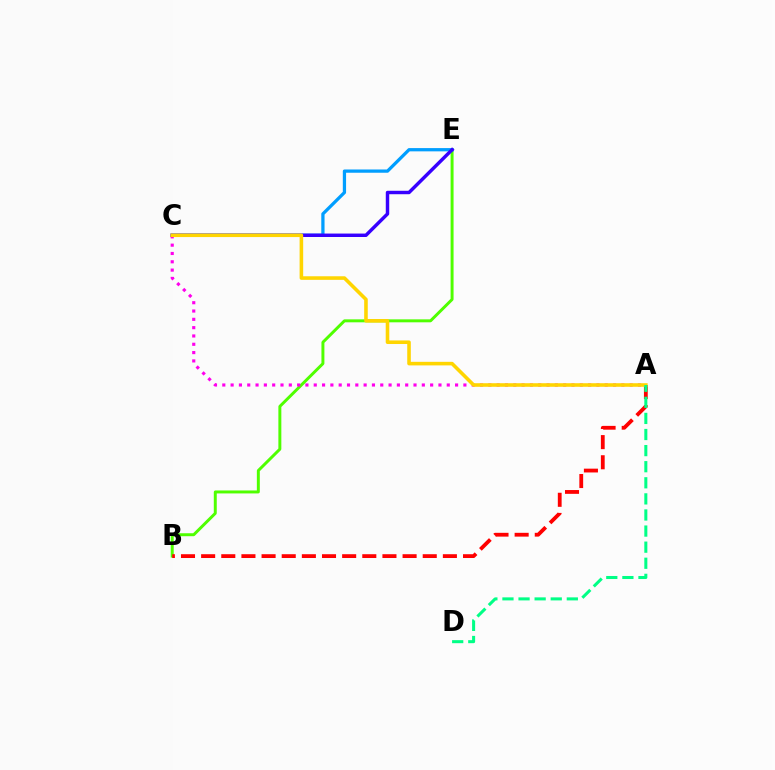{('B', 'E'): [{'color': '#4fff00', 'line_style': 'solid', 'thickness': 2.13}], ('C', 'E'): [{'color': '#009eff', 'line_style': 'solid', 'thickness': 2.34}, {'color': '#3700ff', 'line_style': 'solid', 'thickness': 2.48}], ('A', 'B'): [{'color': '#ff0000', 'line_style': 'dashed', 'thickness': 2.74}], ('A', 'C'): [{'color': '#ff00ed', 'line_style': 'dotted', 'thickness': 2.26}, {'color': '#ffd500', 'line_style': 'solid', 'thickness': 2.58}], ('A', 'D'): [{'color': '#00ff86', 'line_style': 'dashed', 'thickness': 2.19}]}